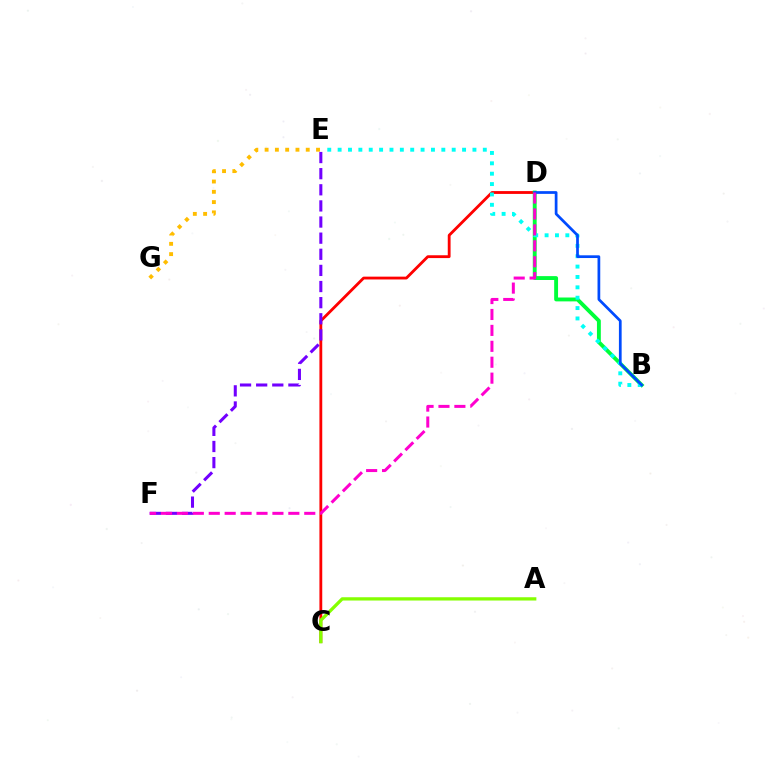{('C', 'D'): [{'color': '#ff0000', 'line_style': 'solid', 'thickness': 2.03}], ('B', 'D'): [{'color': '#00ff39', 'line_style': 'solid', 'thickness': 2.79}, {'color': '#004bff', 'line_style': 'solid', 'thickness': 1.96}], ('E', 'G'): [{'color': '#ffbd00', 'line_style': 'dotted', 'thickness': 2.79}], ('E', 'F'): [{'color': '#7200ff', 'line_style': 'dashed', 'thickness': 2.19}], ('B', 'E'): [{'color': '#00fff6', 'line_style': 'dotted', 'thickness': 2.82}], ('A', 'C'): [{'color': '#84ff00', 'line_style': 'solid', 'thickness': 2.36}], ('D', 'F'): [{'color': '#ff00cf', 'line_style': 'dashed', 'thickness': 2.16}]}